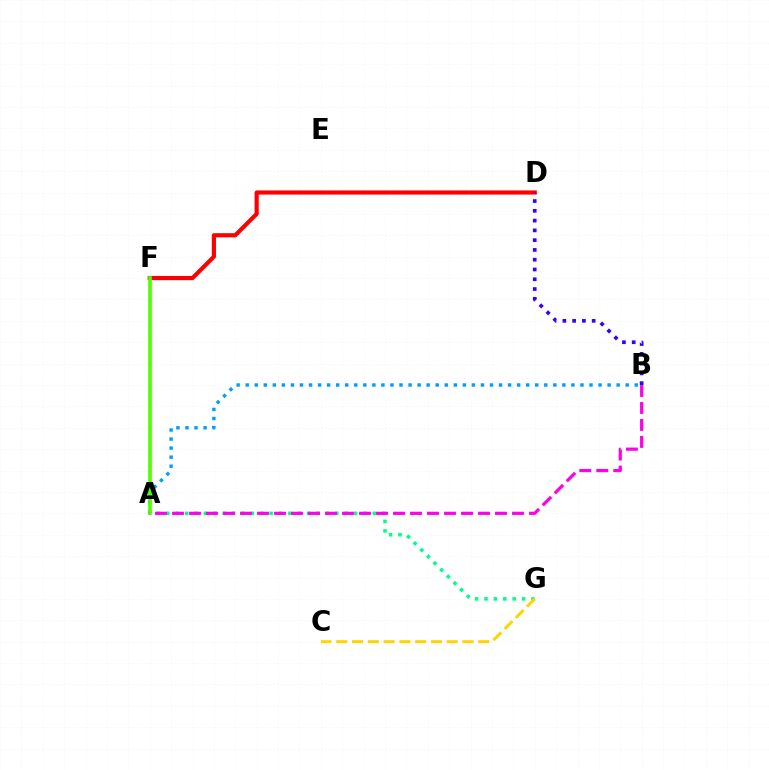{('D', 'F'): [{'color': '#ff0000', 'line_style': 'solid', 'thickness': 3.0}], ('A', 'G'): [{'color': '#00ff86', 'line_style': 'dotted', 'thickness': 2.55}], ('B', 'D'): [{'color': '#3700ff', 'line_style': 'dotted', 'thickness': 2.66}], ('A', 'B'): [{'color': '#009eff', 'line_style': 'dotted', 'thickness': 2.46}, {'color': '#ff00ed', 'line_style': 'dashed', 'thickness': 2.31}], ('A', 'F'): [{'color': '#4fff00', 'line_style': 'solid', 'thickness': 2.62}], ('C', 'G'): [{'color': '#ffd500', 'line_style': 'dashed', 'thickness': 2.14}]}